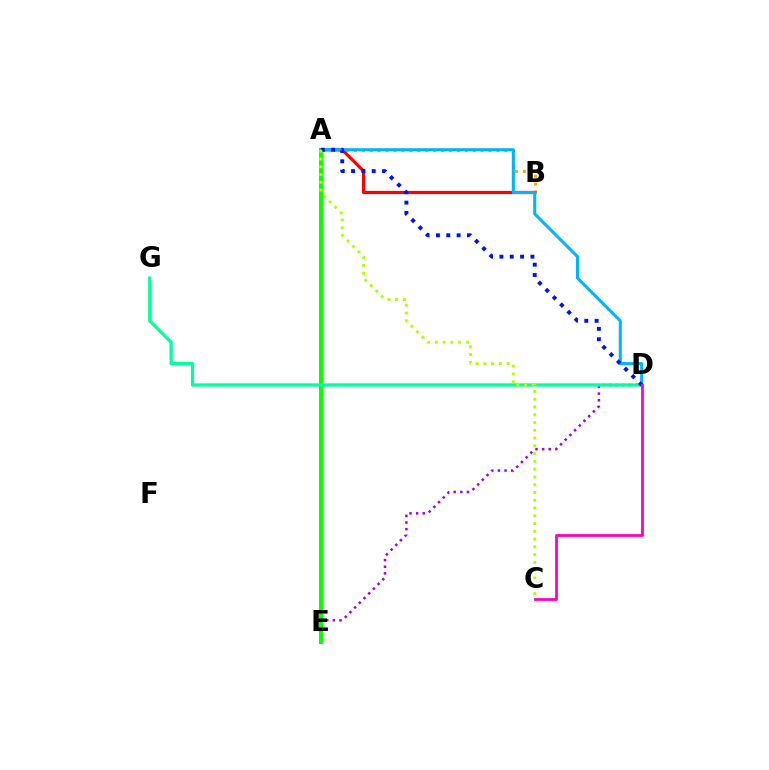{('D', 'E'): [{'color': '#9b00ff', 'line_style': 'dotted', 'thickness': 1.8}], ('A', 'B'): [{'color': '#ffa500', 'line_style': 'dotted', 'thickness': 2.15}, {'color': '#ff0000', 'line_style': 'solid', 'thickness': 2.31}], ('A', 'E'): [{'color': '#08ff00', 'line_style': 'solid', 'thickness': 2.88}], ('D', 'G'): [{'color': '#00ff9d', 'line_style': 'solid', 'thickness': 2.32}], ('A', 'D'): [{'color': '#00b5ff', 'line_style': 'solid', 'thickness': 2.2}, {'color': '#0010ff', 'line_style': 'dotted', 'thickness': 2.81}], ('A', 'C'): [{'color': '#b3ff00', 'line_style': 'dotted', 'thickness': 2.11}], ('C', 'D'): [{'color': '#ff00bd', 'line_style': 'solid', 'thickness': 1.99}]}